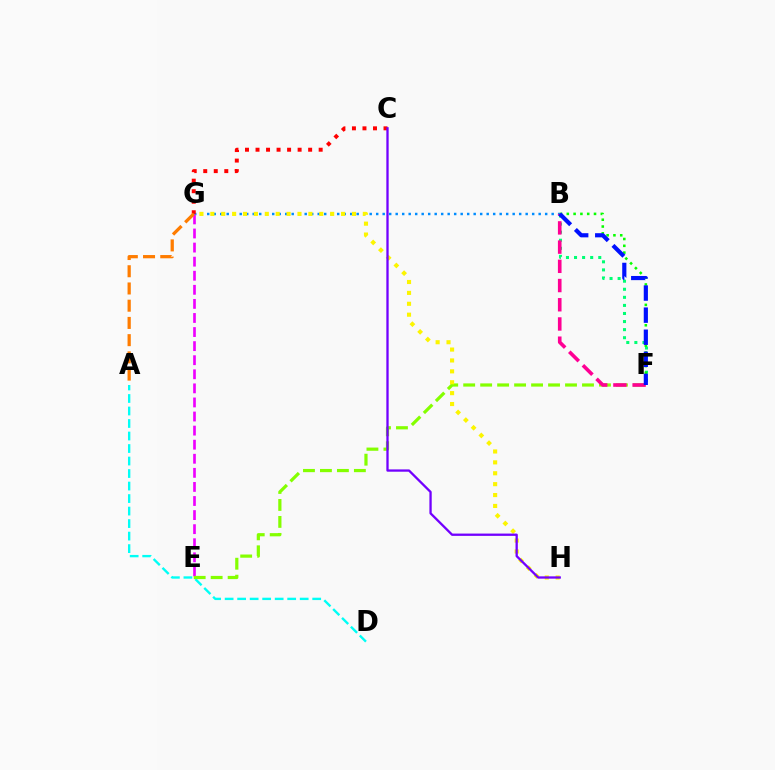{('B', 'F'): [{'color': '#00ff74', 'line_style': 'dotted', 'thickness': 2.19}, {'color': '#08ff00', 'line_style': 'dotted', 'thickness': 1.85}, {'color': '#ff0094', 'line_style': 'dashed', 'thickness': 2.61}, {'color': '#0010ff', 'line_style': 'dashed', 'thickness': 3.0}], ('B', 'G'): [{'color': '#008cff', 'line_style': 'dotted', 'thickness': 1.77}], ('E', 'G'): [{'color': '#ee00ff', 'line_style': 'dashed', 'thickness': 1.91}], ('A', 'D'): [{'color': '#00fff6', 'line_style': 'dashed', 'thickness': 1.7}], ('C', 'G'): [{'color': '#ff0000', 'line_style': 'dotted', 'thickness': 2.86}], ('A', 'G'): [{'color': '#ff7c00', 'line_style': 'dashed', 'thickness': 2.34}], ('E', 'F'): [{'color': '#84ff00', 'line_style': 'dashed', 'thickness': 2.31}], ('G', 'H'): [{'color': '#fcf500', 'line_style': 'dotted', 'thickness': 2.96}], ('C', 'H'): [{'color': '#7200ff', 'line_style': 'solid', 'thickness': 1.66}]}